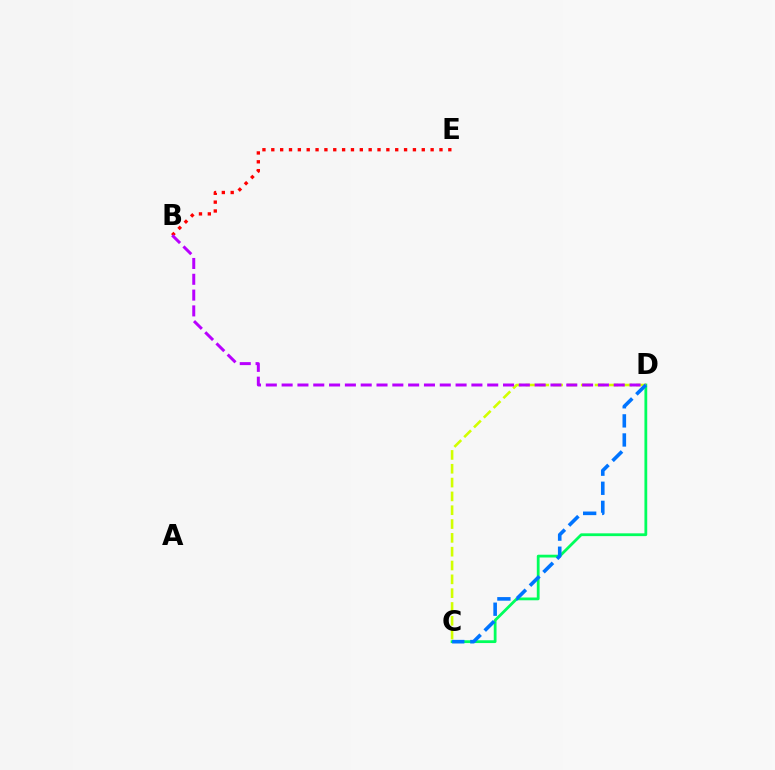{('C', 'D'): [{'color': '#00ff5c', 'line_style': 'solid', 'thickness': 2.01}, {'color': '#d1ff00', 'line_style': 'dashed', 'thickness': 1.88}, {'color': '#0074ff', 'line_style': 'dashed', 'thickness': 2.59}], ('B', 'E'): [{'color': '#ff0000', 'line_style': 'dotted', 'thickness': 2.4}], ('B', 'D'): [{'color': '#b900ff', 'line_style': 'dashed', 'thickness': 2.15}]}